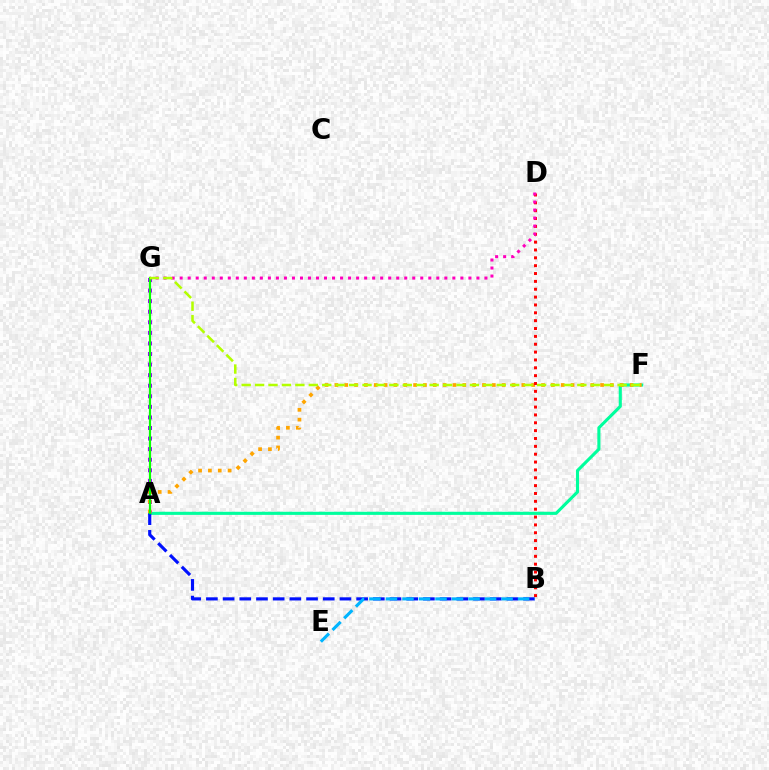{('A', 'F'): [{'color': '#00ff9d', 'line_style': 'solid', 'thickness': 2.23}, {'color': '#ffa500', 'line_style': 'dotted', 'thickness': 2.67}], ('A', 'G'): [{'color': '#9b00ff', 'line_style': 'dotted', 'thickness': 2.87}, {'color': '#08ff00', 'line_style': 'solid', 'thickness': 1.57}], ('B', 'D'): [{'color': '#ff0000', 'line_style': 'dotted', 'thickness': 2.13}], ('A', 'B'): [{'color': '#0010ff', 'line_style': 'dashed', 'thickness': 2.27}], ('D', 'G'): [{'color': '#ff00bd', 'line_style': 'dotted', 'thickness': 2.18}], ('F', 'G'): [{'color': '#b3ff00', 'line_style': 'dashed', 'thickness': 1.82}], ('B', 'E'): [{'color': '#00b5ff', 'line_style': 'dashed', 'thickness': 2.24}]}